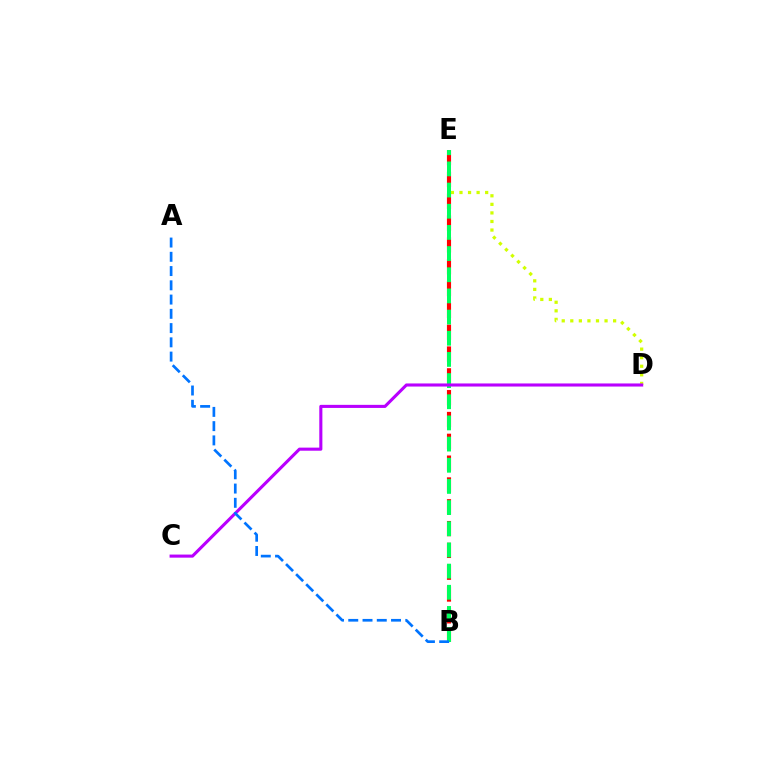{('D', 'E'): [{'color': '#d1ff00', 'line_style': 'dotted', 'thickness': 2.33}], ('B', 'E'): [{'color': '#ff0000', 'line_style': 'dashed', 'thickness': 2.96}, {'color': '#00ff5c', 'line_style': 'dashed', 'thickness': 2.88}], ('C', 'D'): [{'color': '#b900ff', 'line_style': 'solid', 'thickness': 2.22}], ('A', 'B'): [{'color': '#0074ff', 'line_style': 'dashed', 'thickness': 1.94}]}